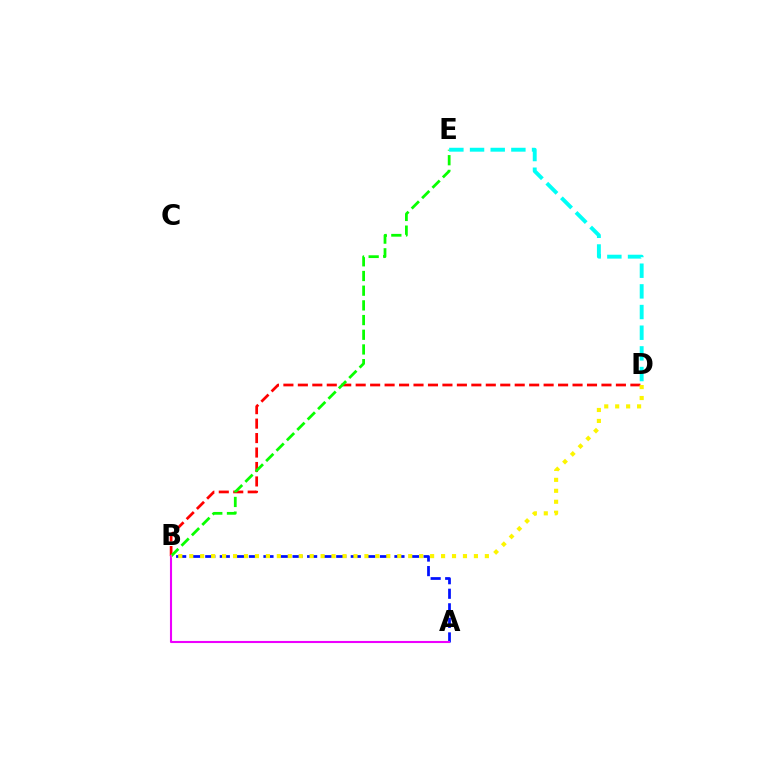{('B', 'D'): [{'color': '#ff0000', 'line_style': 'dashed', 'thickness': 1.96}, {'color': '#fcf500', 'line_style': 'dotted', 'thickness': 2.97}], ('A', 'B'): [{'color': '#0010ff', 'line_style': 'dashed', 'thickness': 1.98}, {'color': '#ee00ff', 'line_style': 'solid', 'thickness': 1.51}], ('B', 'E'): [{'color': '#08ff00', 'line_style': 'dashed', 'thickness': 2.0}], ('D', 'E'): [{'color': '#00fff6', 'line_style': 'dashed', 'thickness': 2.81}]}